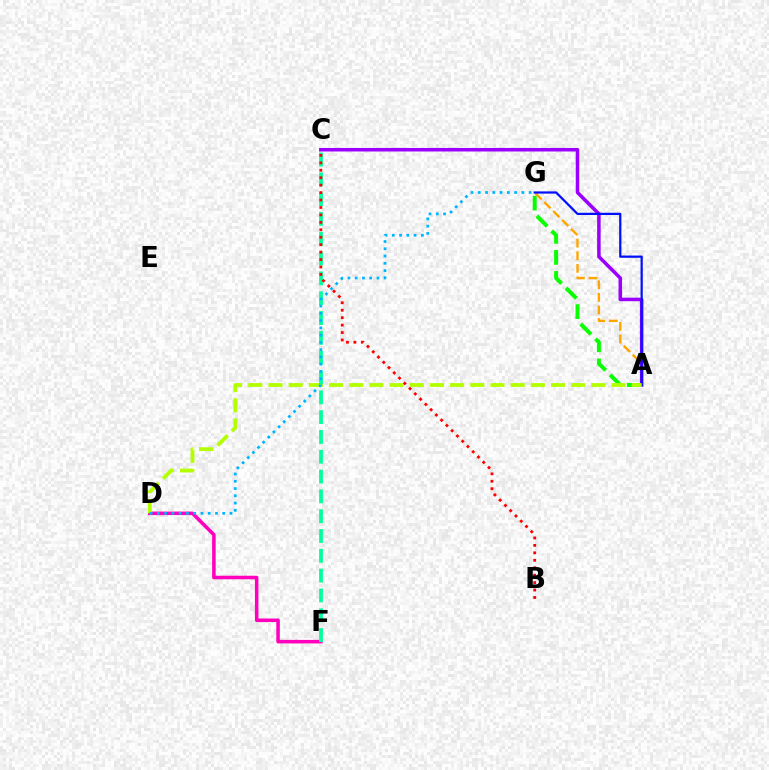{('A', 'G'): [{'color': '#08ff00', 'line_style': 'dashed', 'thickness': 2.86}, {'color': '#ffa500', 'line_style': 'dashed', 'thickness': 1.71}, {'color': '#0010ff', 'line_style': 'solid', 'thickness': 1.61}], ('D', 'F'): [{'color': '#ff00bd', 'line_style': 'solid', 'thickness': 2.54}], ('A', 'C'): [{'color': '#9b00ff', 'line_style': 'solid', 'thickness': 2.54}], ('A', 'D'): [{'color': '#b3ff00', 'line_style': 'dashed', 'thickness': 2.74}], ('C', 'F'): [{'color': '#00ff9d', 'line_style': 'dashed', 'thickness': 2.69}], ('D', 'G'): [{'color': '#00b5ff', 'line_style': 'dotted', 'thickness': 1.97}], ('B', 'C'): [{'color': '#ff0000', 'line_style': 'dotted', 'thickness': 2.02}]}